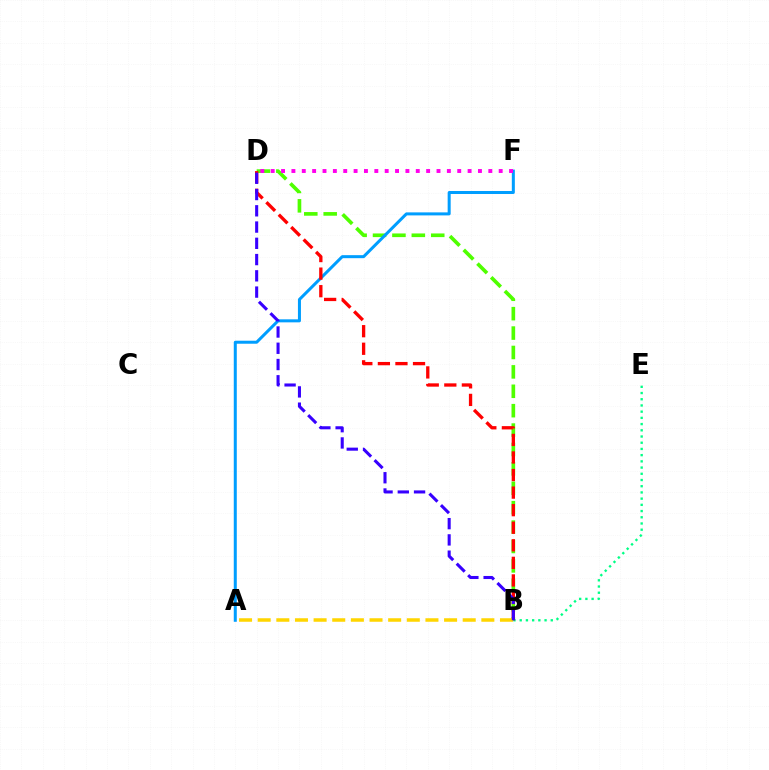{('B', 'D'): [{'color': '#4fff00', 'line_style': 'dashed', 'thickness': 2.64}, {'color': '#ff0000', 'line_style': 'dashed', 'thickness': 2.39}, {'color': '#3700ff', 'line_style': 'dashed', 'thickness': 2.21}], ('B', 'E'): [{'color': '#00ff86', 'line_style': 'dotted', 'thickness': 1.69}], ('A', 'F'): [{'color': '#009eff', 'line_style': 'solid', 'thickness': 2.17}], ('D', 'F'): [{'color': '#ff00ed', 'line_style': 'dotted', 'thickness': 2.82}], ('A', 'B'): [{'color': '#ffd500', 'line_style': 'dashed', 'thickness': 2.53}]}